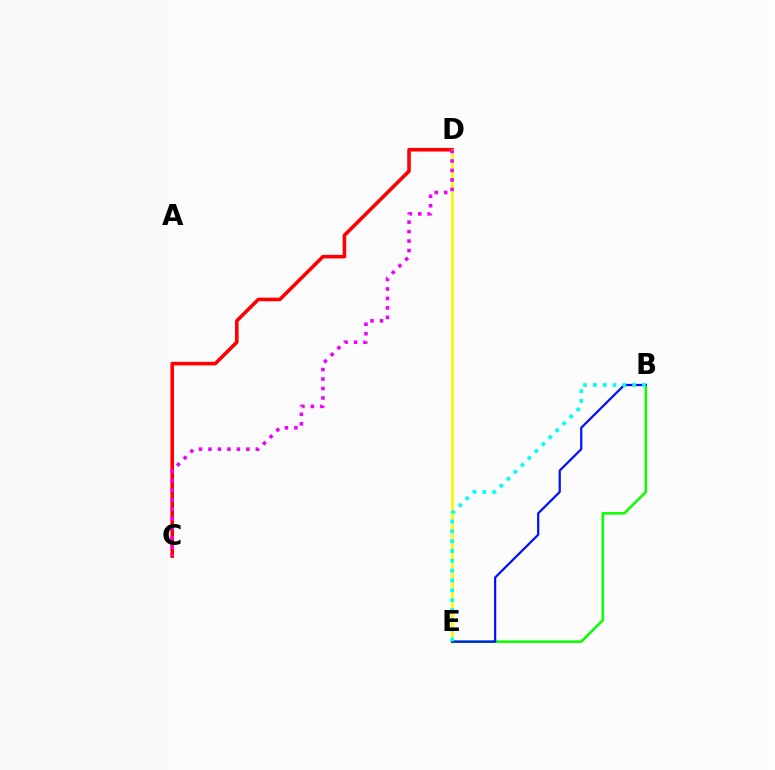{('B', 'E'): [{'color': '#08ff00', 'line_style': 'solid', 'thickness': 1.83}, {'color': '#0010ff', 'line_style': 'solid', 'thickness': 1.6}, {'color': '#00fff6', 'line_style': 'dotted', 'thickness': 2.67}], ('C', 'D'): [{'color': '#ff0000', 'line_style': 'solid', 'thickness': 2.58}, {'color': '#ee00ff', 'line_style': 'dotted', 'thickness': 2.57}], ('D', 'E'): [{'color': '#fcf500', 'line_style': 'solid', 'thickness': 1.91}]}